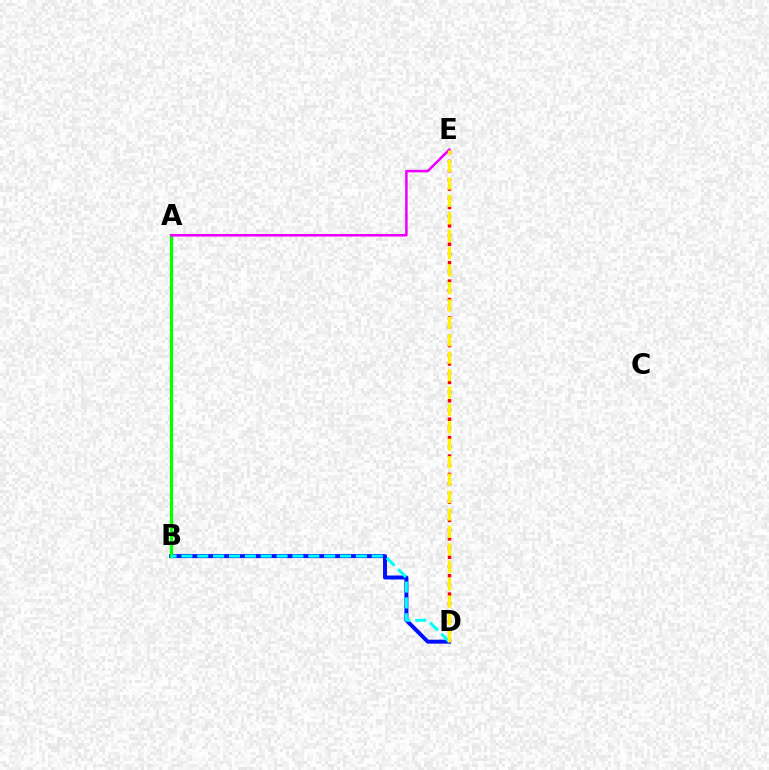{('D', 'E'): [{'color': '#ff0000', 'line_style': 'dotted', 'thickness': 2.5}, {'color': '#fcf500', 'line_style': 'dashed', 'thickness': 2.37}], ('B', 'D'): [{'color': '#0010ff', 'line_style': 'solid', 'thickness': 2.85}, {'color': '#00fff6', 'line_style': 'dashed', 'thickness': 2.15}], ('A', 'B'): [{'color': '#08ff00', 'line_style': 'solid', 'thickness': 2.37}], ('A', 'E'): [{'color': '#ee00ff', 'line_style': 'solid', 'thickness': 1.83}]}